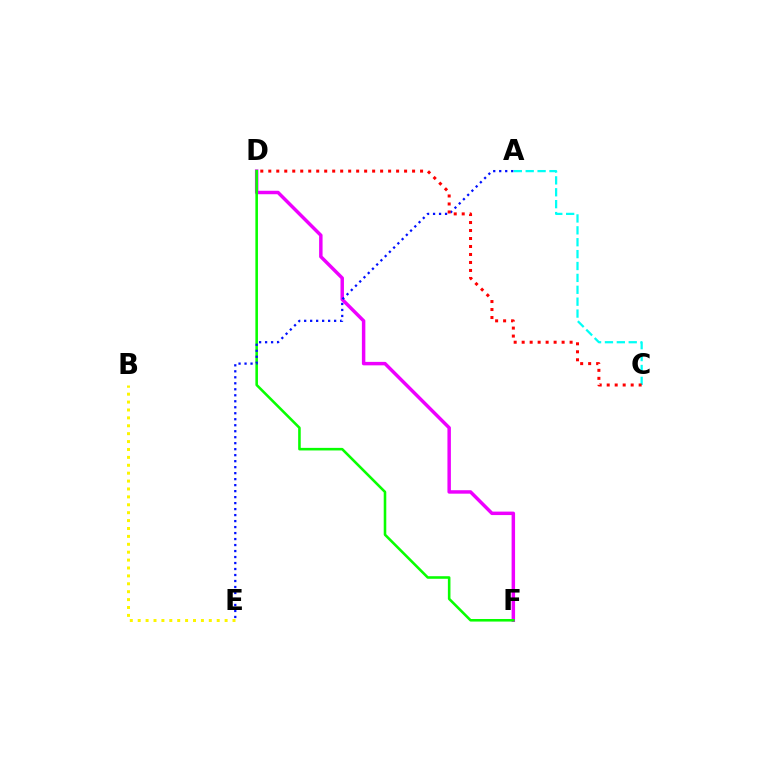{('A', 'C'): [{'color': '#00fff6', 'line_style': 'dashed', 'thickness': 1.62}], ('D', 'F'): [{'color': '#ee00ff', 'line_style': 'solid', 'thickness': 2.49}, {'color': '#08ff00', 'line_style': 'solid', 'thickness': 1.85}], ('A', 'E'): [{'color': '#0010ff', 'line_style': 'dotted', 'thickness': 1.63}], ('C', 'D'): [{'color': '#ff0000', 'line_style': 'dotted', 'thickness': 2.17}], ('B', 'E'): [{'color': '#fcf500', 'line_style': 'dotted', 'thickness': 2.15}]}